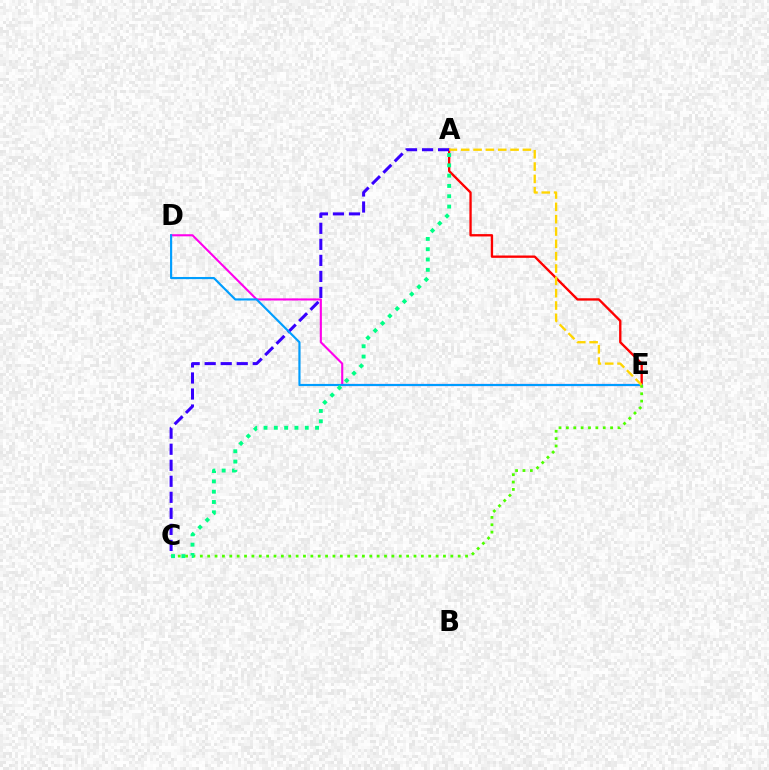{('A', 'E'): [{'color': '#ff0000', 'line_style': 'solid', 'thickness': 1.69}, {'color': '#ffd500', 'line_style': 'dashed', 'thickness': 1.68}], ('A', 'C'): [{'color': '#3700ff', 'line_style': 'dashed', 'thickness': 2.18}, {'color': '#00ff86', 'line_style': 'dotted', 'thickness': 2.8}], ('D', 'E'): [{'color': '#ff00ed', 'line_style': 'solid', 'thickness': 1.52}, {'color': '#009eff', 'line_style': 'solid', 'thickness': 1.56}], ('C', 'E'): [{'color': '#4fff00', 'line_style': 'dotted', 'thickness': 2.0}]}